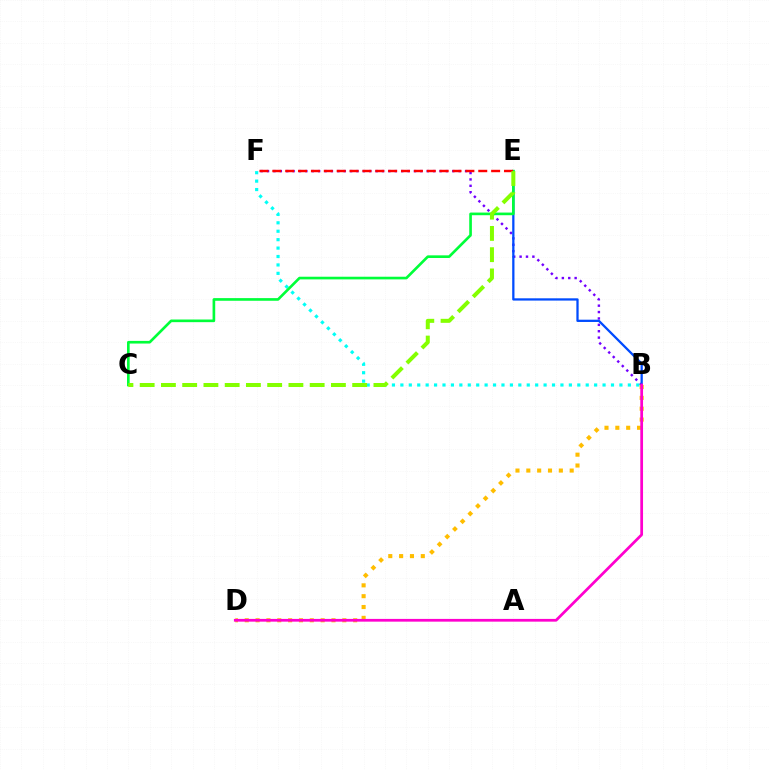{('B', 'F'): [{'color': '#00fff6', 'line_style': 'dotted', 'thickness': 2.29}, {'color': '#7200ff', 'line_style': 'dotted', 'thickness': 1.74}], ('B', 'E'): [{'color': '#004bff', 'line_style': 'solid', 'thickness': 1.64}], ('B', 'D'): [{'color': '#ffbd00', 'line_style': 'dotted', 'thickness': 2.95}, {'color': '#ff00cf', 'line_style': 'solid', 'thickness': 1.97}], ('C', 'E'): [{'color': '#00ff39', 'line_style': 'solid', 'thickness': 1.91}, {'color': '#84ff00', 'line_style': 'dashed', 'thickness': 2.89}], ('E', 'F'): [{'color': '#ff0000', 'line_style': 'dashed', 'thickness': 1.75}]}